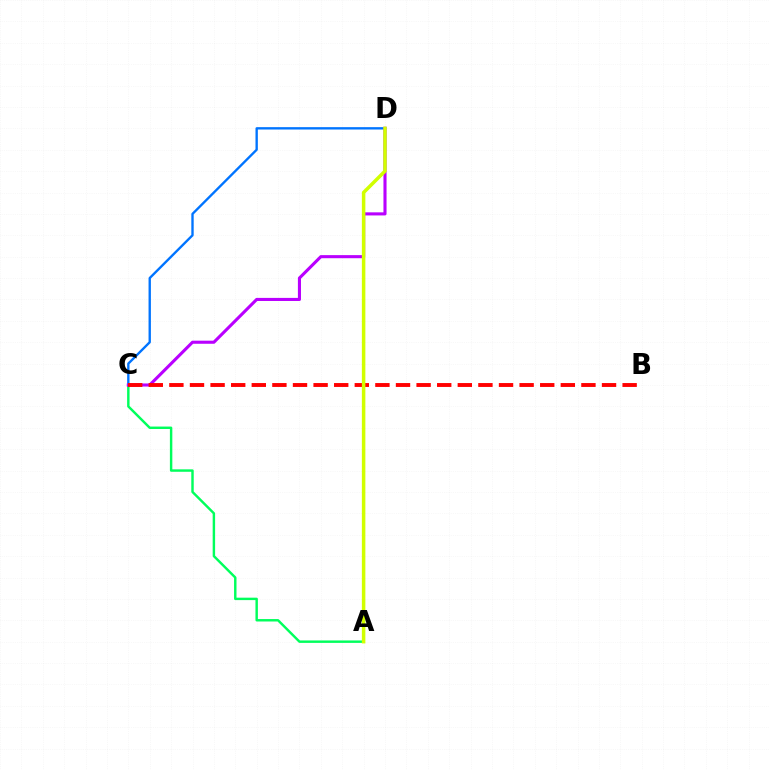{('C', 'D'): [{'color': '#0074ff', 'line_style': 'solid', 'thickness': 1.7}, {'color': '#b900ff', 'line_style': 'solid', 'thickness': 2.23}], ('A', 'C'): [{'color': '#00ff5c', 'line_style': 'solid', 'thickness': 1.75}], ('B', 'C'): [{'color': '#ff0000', 'line_style': 'dashed', 'thickness': 2.8}], ('A', 'D'): [{'color': '#d1ff00', 'line_style': 'solid', 'thickness': 2.52}]}